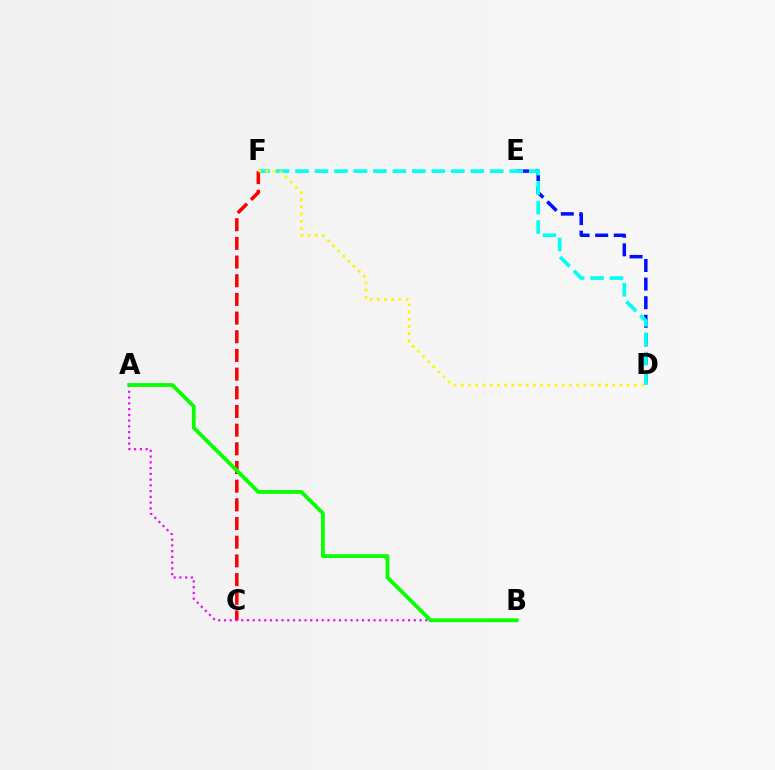{('D', 'E'): [{'color': '#0010ff', 'line_style': 'dashed', 'thickness': 2.53}], ('D', 'F'): [{'color': '#00fff6', 'line_style': 'dashed', 'thickness': 2.65}, {'color': '#fcf500', 'line_style': 'dotted', 'thickness': 1.96}], ('C', 'F'): [{'color': '#ff0000', 'line_style': 'dashed', 'thickness': 2.54}], ('A', 'B'): [{'color': '#ee00ff', 'line_style': 'dotted', 'thickness': 1.56}, {'color': '#08ff00', 'line_style': 'solid', 'thickness': 2.73}]}